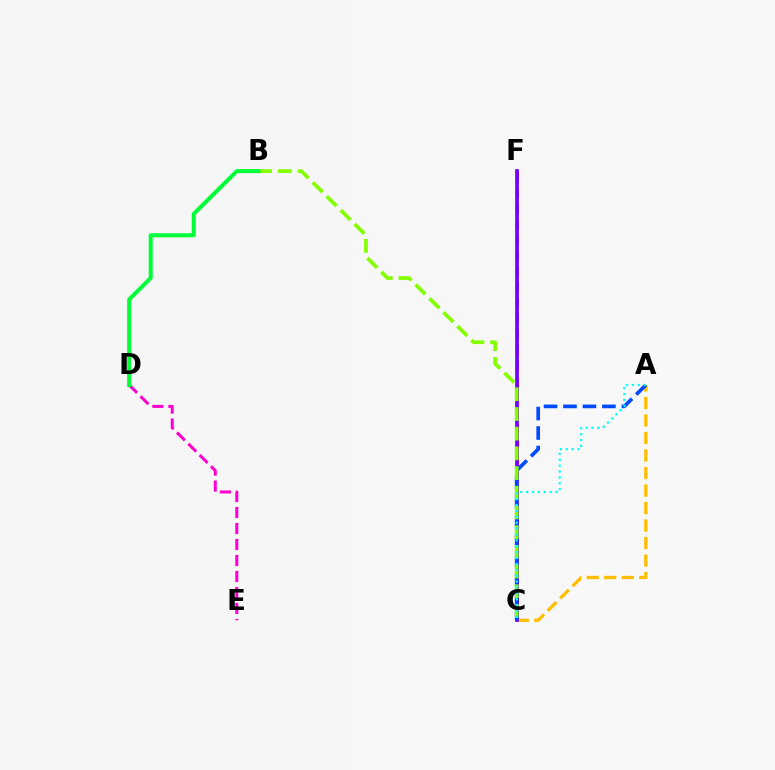{('C', 'F'): [{'color': '#ff0000', 'line_style': 'dashed', 'thickness': 2.14}, {'color': '#7200ff', 'line_style': 'solid', 'thickness': 2.67}], ('A', 'C'): [{'color': '#ffbd00', 'line_style': 'dashed', 'thickness': 2.38}, {'color': '#004bff', 'line_style': 'dashed', 'thickness': 2.64}, {'color': '#00fff6', 'line_style': 'dotted', 'thickness': 1.6}], ('D', 'E'): [{'color': '#ff00cf', 'line_style': 'dashed', 'thickness': 2.17}], ('B', 'C'): [{'color': '#84ff00', 'line_style': 'dashed', 'thickness': 2.67}], ('B', 'D'): [{'color': '#00ff39', 'line_style': 'solid', 'thickness': 2.9}]}